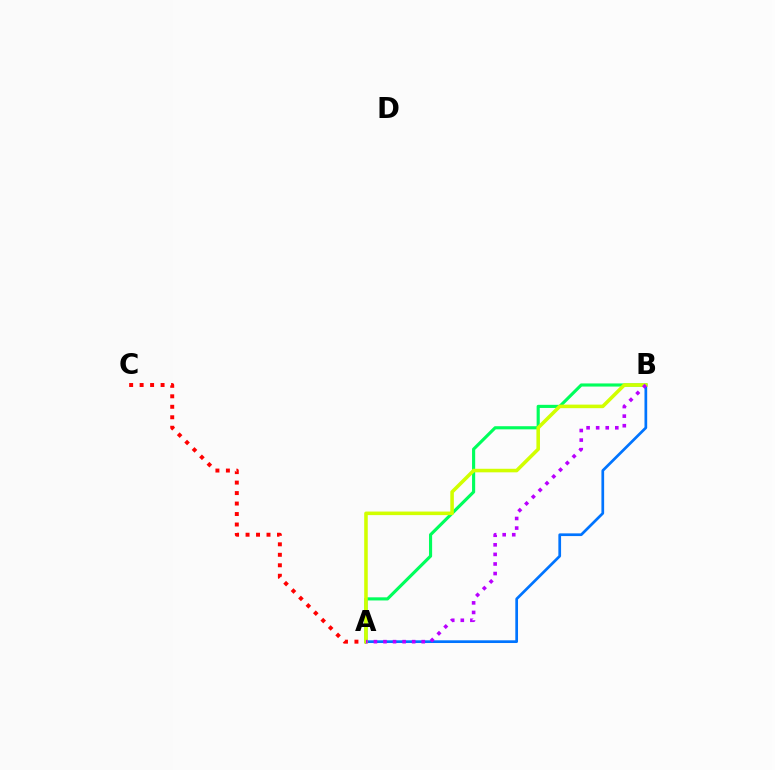{('A', 'B'): [{'color': '#0074ff', 'line_style': 'solid', 'thickness': 1.95}, {'color': '#00ff5c', 'line_style': 'solid', 'thickness': 2.25}, {'color': '#d1ff00', 'line_style': 'solid', 'thickness': 2.56}, {'color': '#b900ff', 'line_style': 'dotted', 'thickness': 2.6}], ('A', 'C'): [{'color': '#ff0000', 'line_style': 'dotted', 'thickness': 2.85}]}